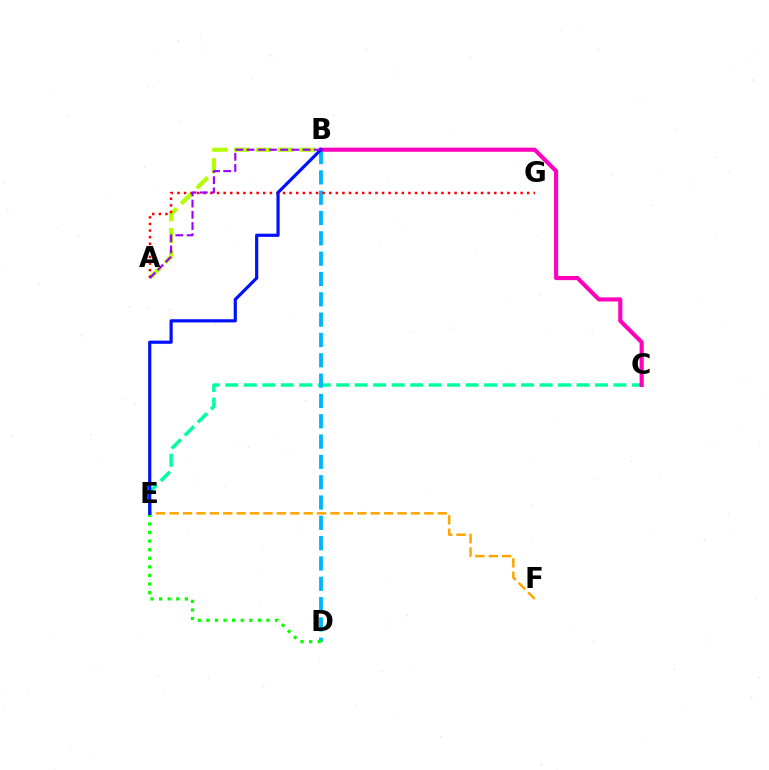{('A', 'B'): [{'color': '#b3ff00', 'line_style': 'dashed', 'thickness': 2.97}, {'color': '#9b00ff', 'line_style': 'dashed', 'thickness': 1.52}], ('C', 'E'): [{'color': '#00ff9d', 'line_style': 'dashed', 'thickness': 2.51}], ('B', 'D'): [{'color': '#00b5ff', 'line_style': 'dashed', 'thickness': 2.76}], ('D', 'E'): [{'color': '#08ff00', 'line_style': 'dotted', 'thickness': 2.33}], ('B', 'C'): [{'color': '#ff00bd', 'line_style': 'solid', 'thickness': 2.97}], ('E', 'F'): [{'color': '#ffa500', 'line_style': 'dashed', 'thickness': 1.82}], ('A', 'G'): [{'color': '#ff0000', 'line_style': 'dotted', 'thickness': 1.79}], ('B', 'E'): [{'color': '#0010ff', 'line_style': 'solid', 'thickness': 2.29}]}